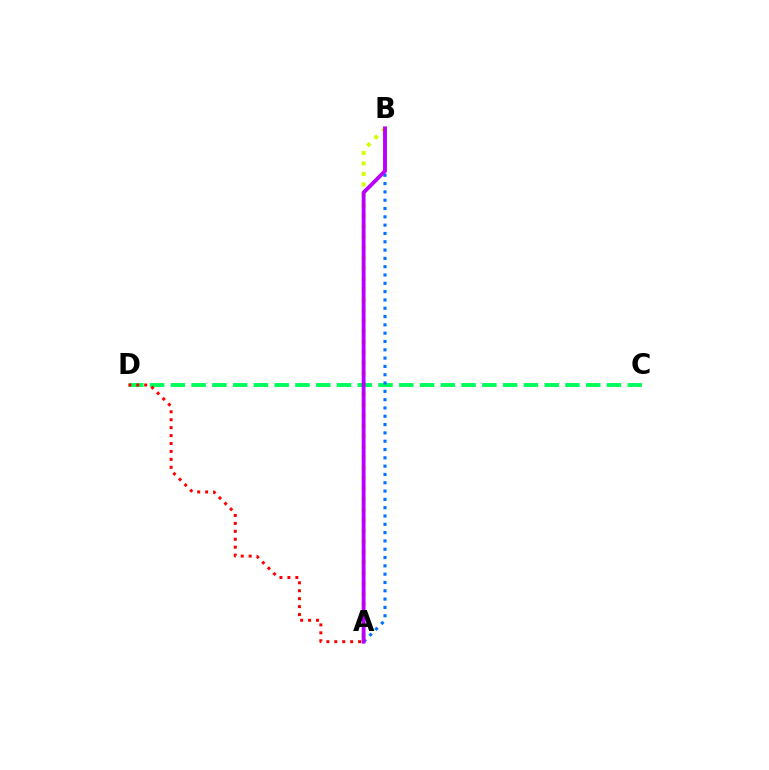{('A', 'B'): [{'color': '#d1ff00', 'line_style': 'dotted', 'thickness': 2.85}, {'color': '#0074ff', 'line_style': 'dotted', 'thickness': 2.26}, {'color': '#b900ff', 'line_style': 'solid', 'thickness': 2.77}], ('C', 'D'): [{'color': '#00ff5c', 'line_style': 'dashed', 'thickness': 2.82}], ('A', 'D'): [{'color': '#ff0000', 'line_style': 'dotted', 'thickness': 2.16}]}